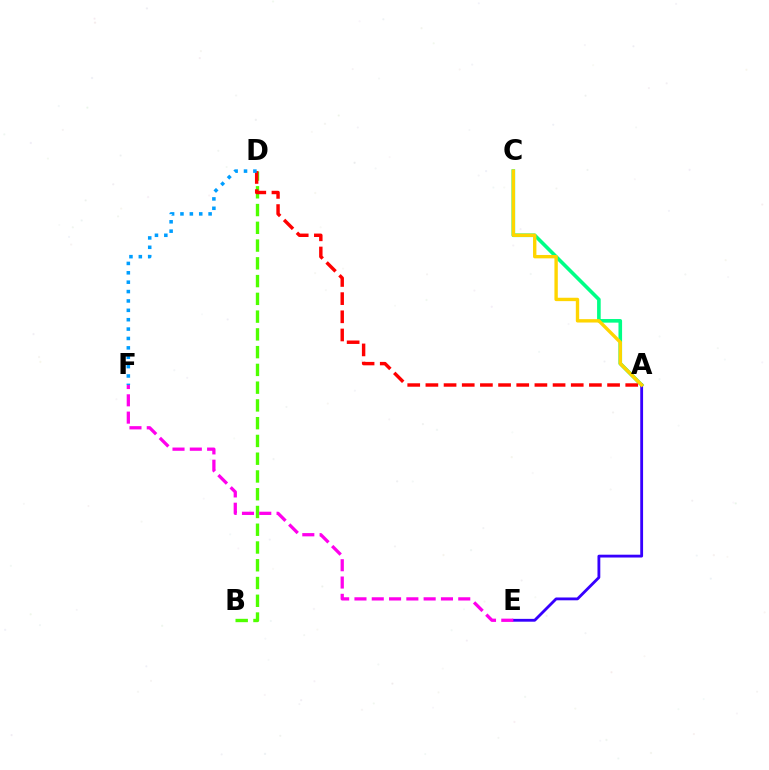{('A', 'C'): [{'color': '#00ff86', 'line_style': 'solid', 'thickness': 2.6}, {'color': '#ffd500', 'line_style': 'solid', 'thickness': 2.43}], ('A', 'E'): [{'color': '#3700ff', 'line_style': 'solid', 'thickness': 2.03}], ('B', 'D'): [{'color': '#4fff00', 'line_style': 'dashed', 'thickness': 2.41}], ('A', 'D'): [{'color': '#ff0000', 'line_style': 'dashed', 'thickness': 2.47}], ('E', 'F'): [{'color': '#ff00ed', 'line_style': 'dashed', 'thickness': 2.35}], ('D', 'F'): [{'color': '#009eff', 'line_style': 'dotted', 'thickness': 2.55}]}